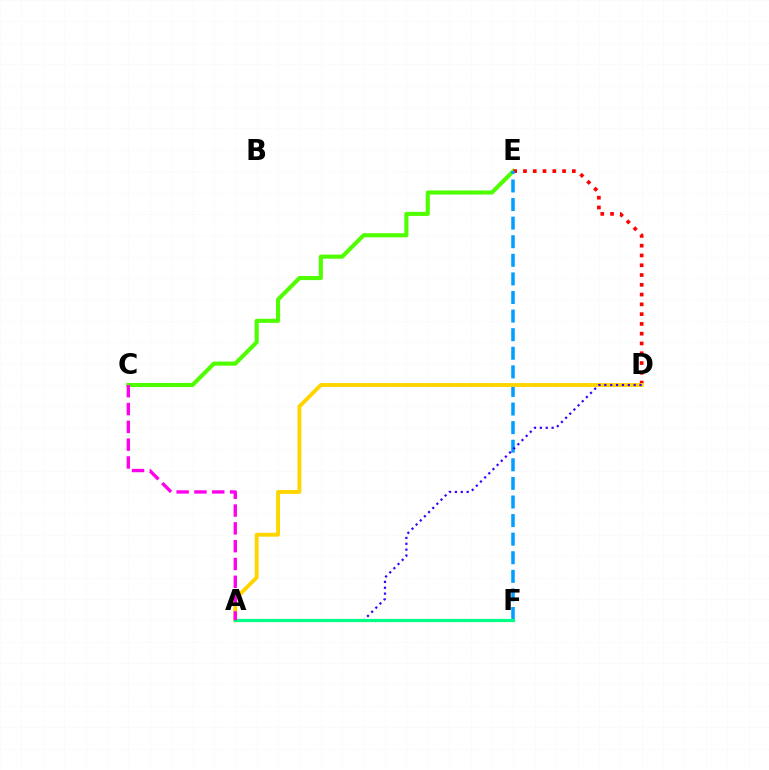{('C', 'E'): [{'color': '#4fff00', 'line_style': 'solid', 'thickness': 2.95}], ('D', 'E'): [{'color': '#ff0000', 'line_style': 'dotted', 'thickness': 2.66}], ('E', 'F'): [{'color': '#009eff', 'line_style': 'dashed', 'thickness': 2.53}], ('A', 'D'): [{'color': '#ffd500', 'line_style': 'solid', 'thickness': 2.8}, {'color': '#3700ff', 'line_style': 'dotted', 'thickness': 1.59}], ('A', 'F'): [{'color': '#00ff86', 'line_style': 'solid', 'thickness': 2.31}], ('A', 'C'): [{'color': '#ff00ed', 'line_style': 'dashed', 'thickness': 2.42}]}